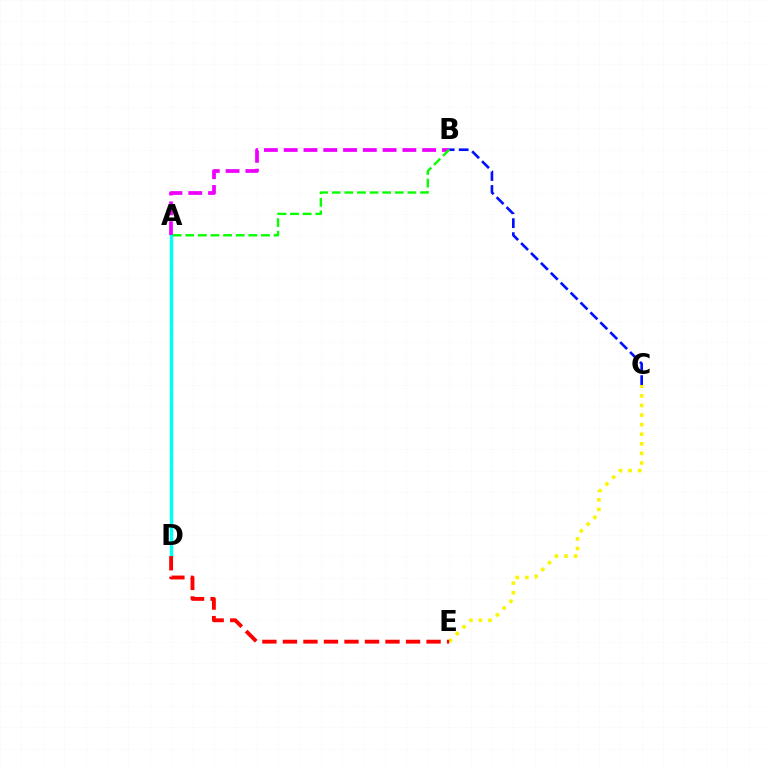{('C', 'E'): [{'color': '#fcf500', 'line_style': 'dotted', 'thickness': 2.6}], ('A', 'D'): [{'color': '#00fff6', 'line_style': 'solid', 'thickness': 2.46}], ('A', 'B'): [{'color': '#ee00ff', 'line_style': 'dashed', 'thickness': 2.69}, {'color': '#08ff00', 'line_style': 'dashed', 'thickness': 1.71}], ('D', 'E'): [{'color': '#ff0000', 'line_style': 'dashed', 'thickness': 2.79}], ('B', 'C'): [{'color': '#0010ff', 'line_style': 'dashed', 'thickness': 1.9}]}